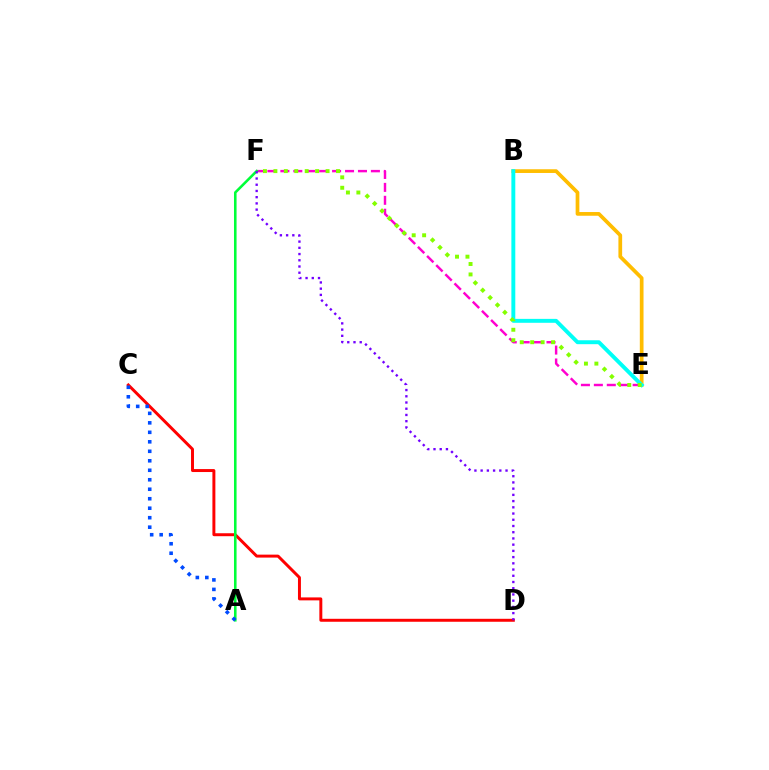{('E', 'F'): [{'color': '#ff00cf', 'line_style': 'dashed', 'thickness': 1.76}, {'color': '#84ff00', 'line_style': 'dotted', 'thickness': 2.84}], ('B', 'E'): [{'color': '#ffbd00', 'line_style': 'solid', 'thickness': 2.68}, {'color': '#00fff6', 'line_style': 'solid', 'thickness': 2.82}], ('C', 'D'): [{'color': '#ff0000', 'line_style': 'solid', 'thickness': 2.13}], ('A', 'F'): [{'color': '#00ff39', 'line_style': 'solid', 'thickness': 1.85}], ('D', 'F'): [{'color': '#7200ff', 'line_style': 'dotted', 'thickness': 1.69}], ('A', 'C'): [{'color': '#004bff', 'line_style': 'dotted', 'thickness': 2.58}]}